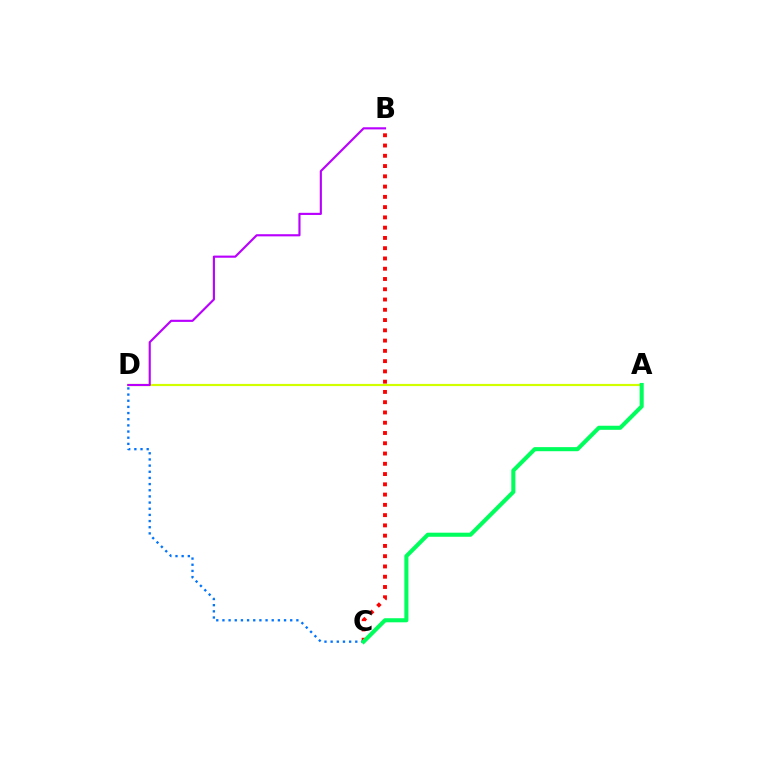{('A', 'D'): [{'color': '#d1ff00', 'line_style': 'solid', 'thickness': 1.57}], ('B', 'C'): [{'color': '#ff0000', 'line_style': 'dotted', 'thickness': 2.79}], ('B', 'D'): [{'color': '#b900ff', 'line_style': 'solid', 'thickness': 1.54}], ('C', 'D'): [{'color': '#0074ff', 'line_style': 'dotted', 'thickness': 1.67}], ('A', 'C'): [{'color': '#00ff5c', 'line_style': 'solid', 'thickness': 2.94}]}